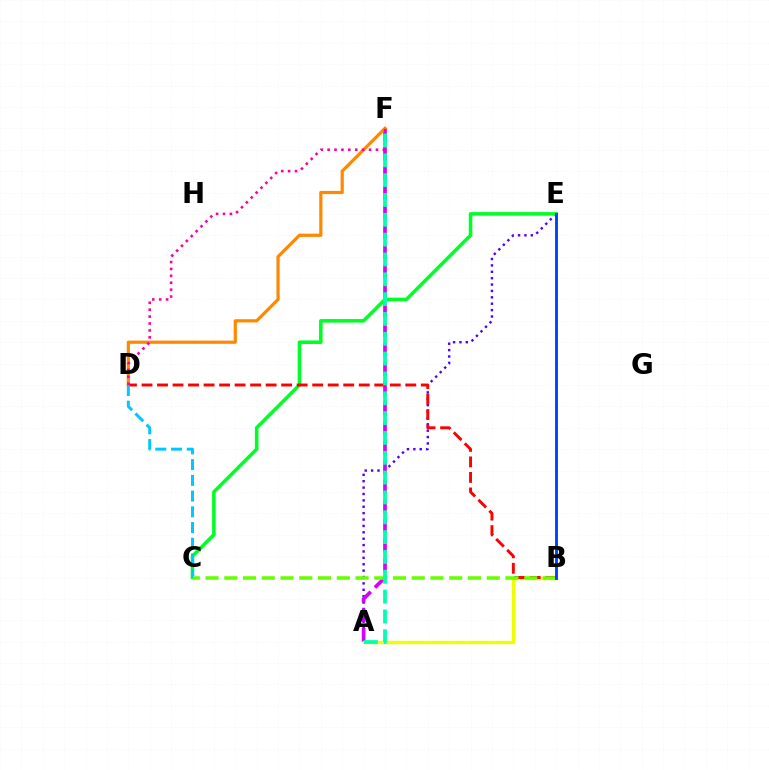{('A', 'E'): [{'color': '#4f00ff', 'line_style': 'dotted', 'thickness': 1.74}], ('A', 'F'): [{'color': '#d600ff', 'line_style': 'dashed', 'thickness': 2.66}, {'color': '#00ffaf', 'line_style': 'dashed', 'thickness': 2.69}], ('A', 'B'): [{'color': '#eeff00', 'line_style': 'solid', 'thickness': 2.42}], ('C', 'E'): [{'color': '#00ff27', 'line_style': 'solid', 'thickness': 2.57}], ('D', 'F'): [{'color': '#ff8800', 'line_style': 'solid', 'thickness': 2.3}, {'color': '#ff00a0', 'line_style': 'dotted', 'thickness': 1.88}], ('B', 'D'): [{'color': '#ff0000', 'line_style': 'dashed', 'thickness': 2.11}], ('C', 'D'): [{'color': '#00c7ff', 'line_style': 'dashed', 'thickness': 2.14}], ('B', 'C'): [{'color': '#66ff00', 'line_style': 'dashed', 'thickness': 2.55}], ('B', 'E'): [{'color': '#003fff', 'line_style': 'solid', 'thickness': 2.06}]}